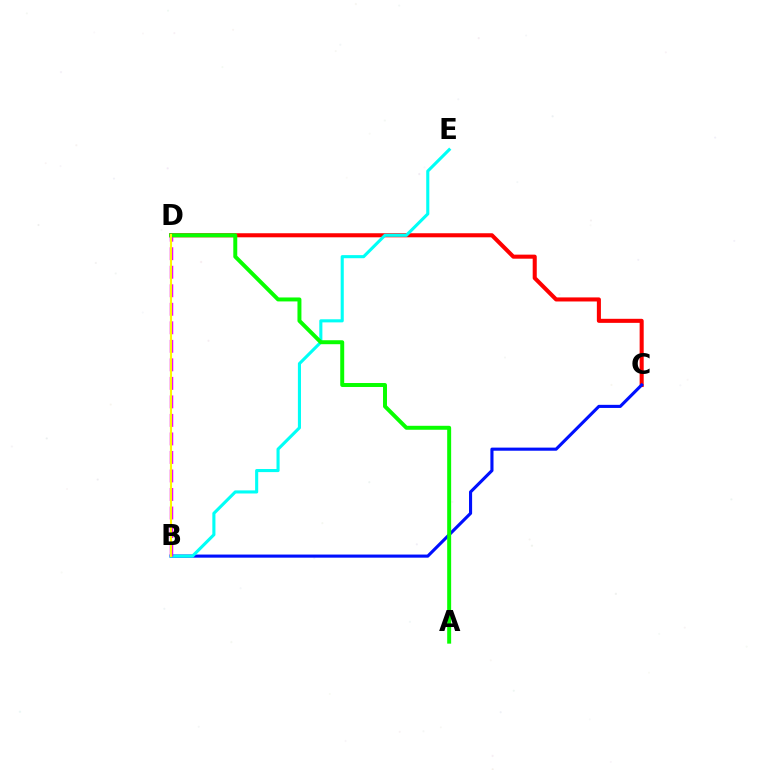{('C', 'D'): [{'color': '#ff0000', 'line_style': 'solid', 'thickness': 2.92}], ('B', 'C'): [{'color': '#0010ff', 'line_style': 'solid', 'thickness': 2.24}], ('B', 'E'): [{'color': '#00fff6', 'line_style': 'solid', 'thickness': 2.23}], ('B', 'D'): [{'color': '#ee00ff', 'line_style': 'dashed', 'thickness': 2.52}, {'color': '#fcf500', 'line_style': 'solid', 'thickness': 1.52}], ('A', 'D'): [{'color': '#08ff00', 'line_style': 'solid', 'thickness': 2.85}]}